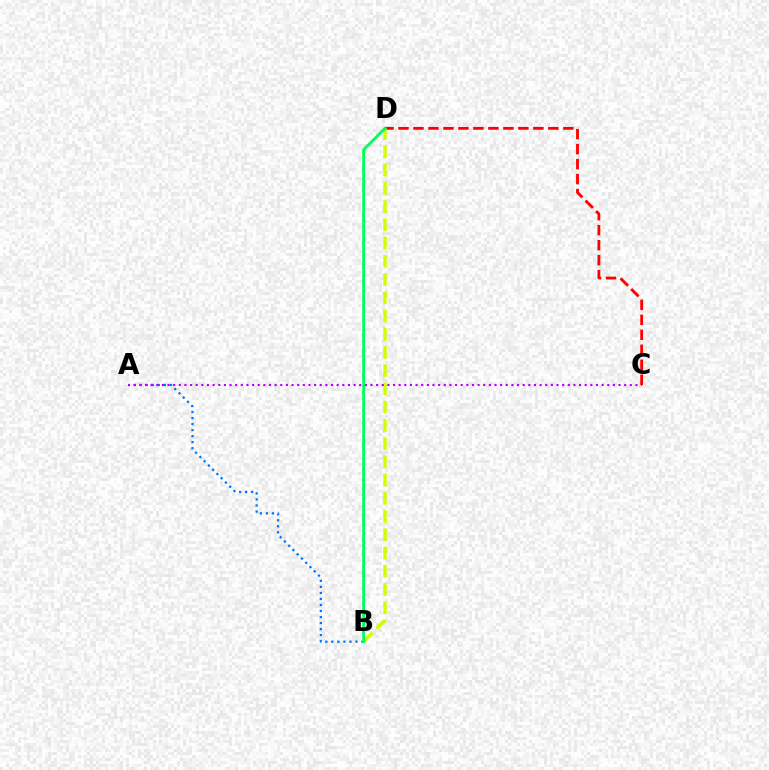{('C', 'D'): [{'color': '#ff0000', 'line_style': 'dashed', 'thickness': 2.04}], ('A', 'B'): [{'color': '#0074ff', 'line_style': 'dotted', 'thickness': 1.64}], ('B', 'D'): [{'color': '#d1ff00', 'line_style': 'dashed', 'thickness': 2.48}, {'color': '#00ff5c', 'line_style': 'solid', 'thickness': 2.02}], ('A', 'C'): [{'color': '#b900ff', 'line_style': 'dotted', 'thickness': 1.53}]}